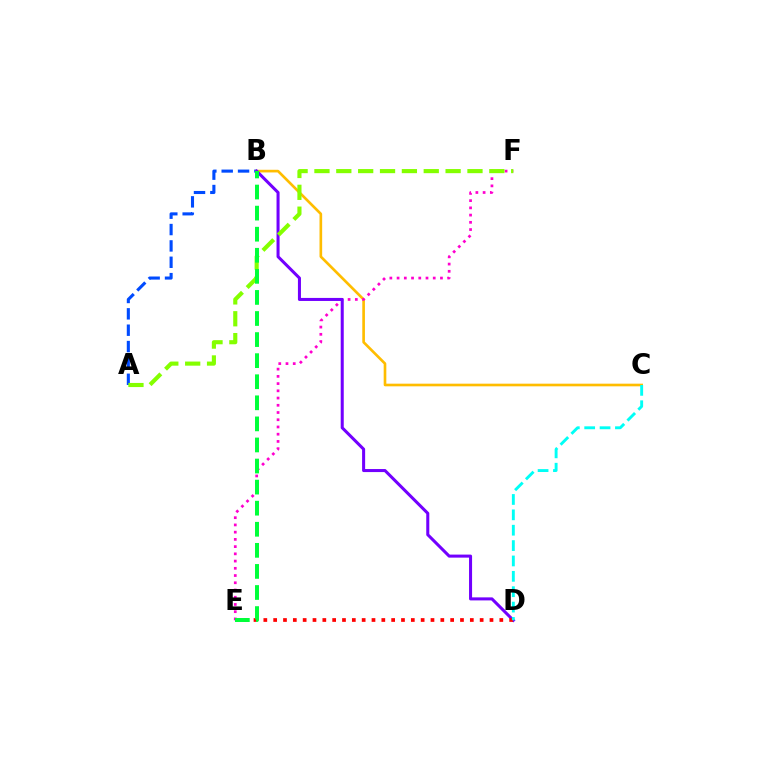{('A', 'B'): [{'color': '#004bff', 'line_style': 'dashed', 'thickness': 2.22}], ('B', 'C'): [{'color': '#ffbd00', 'line_style': 'solid', 'thickness': 1.91}], ('E', 'F'): [{'color': '#ff00cf', 'line_style': 'dotted', 'thickness': 1.96}], ('B', 'D'): [{'color': '#7200ff', 'line_style': 'solid', 'thickness': 2.19}], ('D', 'E'): [{'color': '#ff0000', 'line_style': 'dotted', 'thickness': 2.67}], ('A', 'F'): [{'color': '#84ff00', 'line_style': 'dashed', 'thickness': 2.97}], ('B', 'E'): [{'color': '#00ff39', 'line_style': 'dashed', 'thickness': 2.86}], ('C', 'D'): [{'color': '#00fff6', 'line_style': 'dashed', 'thickness': 2.09}]}